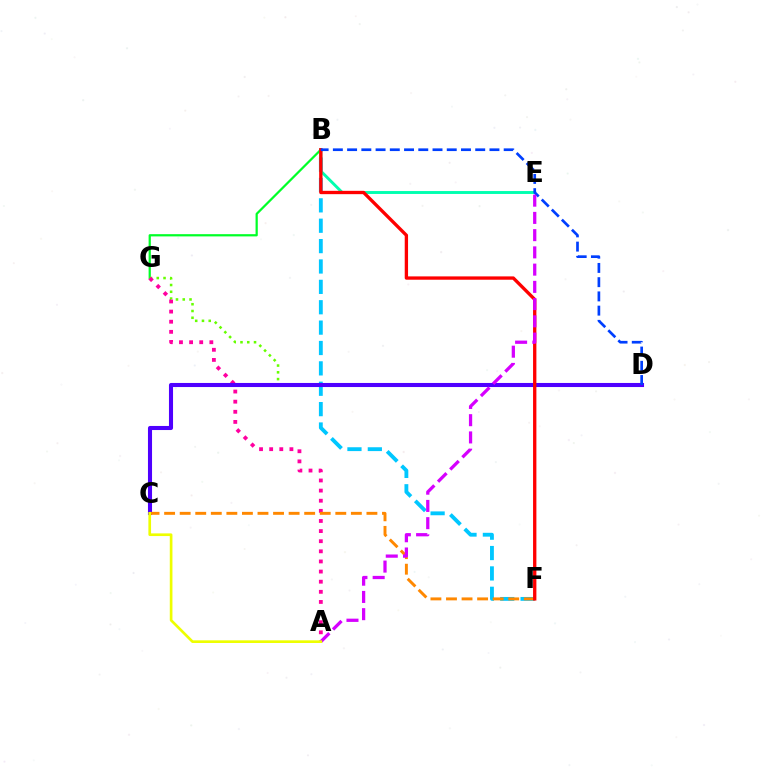{('B', 'F'): [{'color': '#00c7ff', 'line_style': 'dashed', 'thickness': 2.77}, {'color': '#ff0000', 'line_style': 'solid', 'thickness': 2.4}], ('B', 'G'): [{'color': '#00ff27', 'line_style': 'solid', 'thickness': 1.61}], ('D', 'G'): [{'color': '#66ff00', 'line_style': 'dotted', 'thickness': 1.84}], ('A', 'G'): [{'color': '#ff00a0', 'line_style': 'dotted', 'thickness': 2.75}], ('B', 'E'): [{'color': '#00ffaf', 'line_style': 'solid', 'thickness': 2.09}], ('C', 'D'): [{'color': '#4f00ff', 'line_style': 'solid', 'thickness': 2.93}], ('C', 'F'): [{'color': '#ff8800', 'line_style': 'dashed', 'thickness': 2.11}], ('B', 'D'): [{'color': '#003fff', 'line_style': 'dashed', 'thickness': 1.93}], ('A', 'E'): [{'color': '#d600ff', 'line_style': 'dashed', 'thickness': 2.34}], ('A', 'C'): [{'color': '#eeff00', 'line_style': 'solid', 'thickness': 1.92}]}